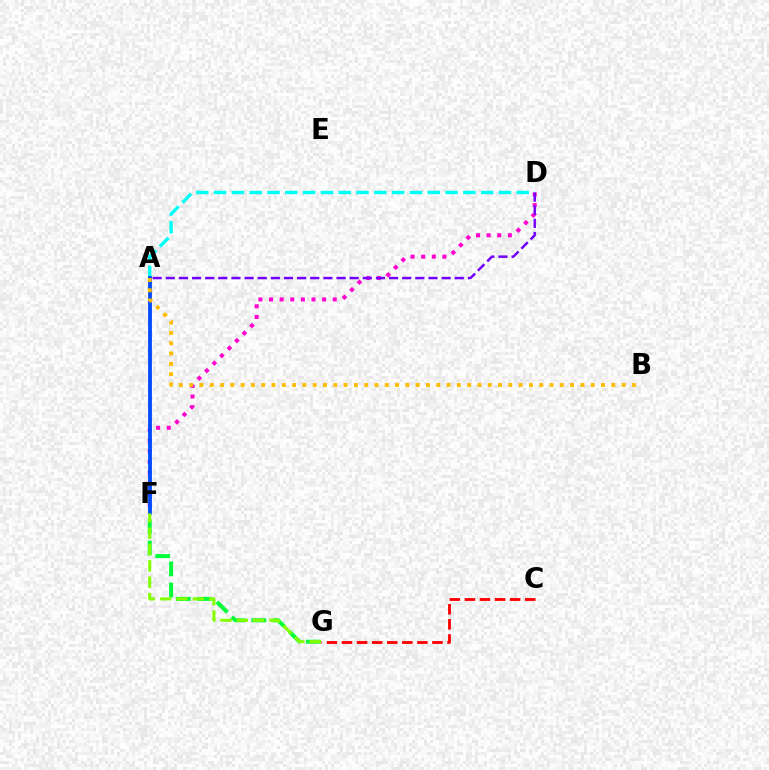{('A', 'D'): [{'color': '#00fff6', 'line_style': 'dashed', 'thickness': 2.42}, {'color': '#7200ff', 'line_style': 'dashed', 'thickness': 1.78}], ('D', 'F'): [{'color': '#ff00cf', 'line_style': 'dotted', 'thickness': 2.88}], ('F', 'G'): [{'color': '#00ff39', 'line_style': 'dashed', 'thickness': 2.87}, {'color': '#84ff00', 'line_style': 'dashed', 'thickness': 2.22}], ('A', 'F'): [{'color': '#004bff', 'line_style': 'solid', 'thickness': 2.74}], ('A', 'B'): [{'color': '#ffbd00', 'line_style': 'dotted', 'thickness': 2.8}], ('C', 'G'): [{'color': '#ff0000', 'line_style': 'dashed', 'thickness': 2.05}]}